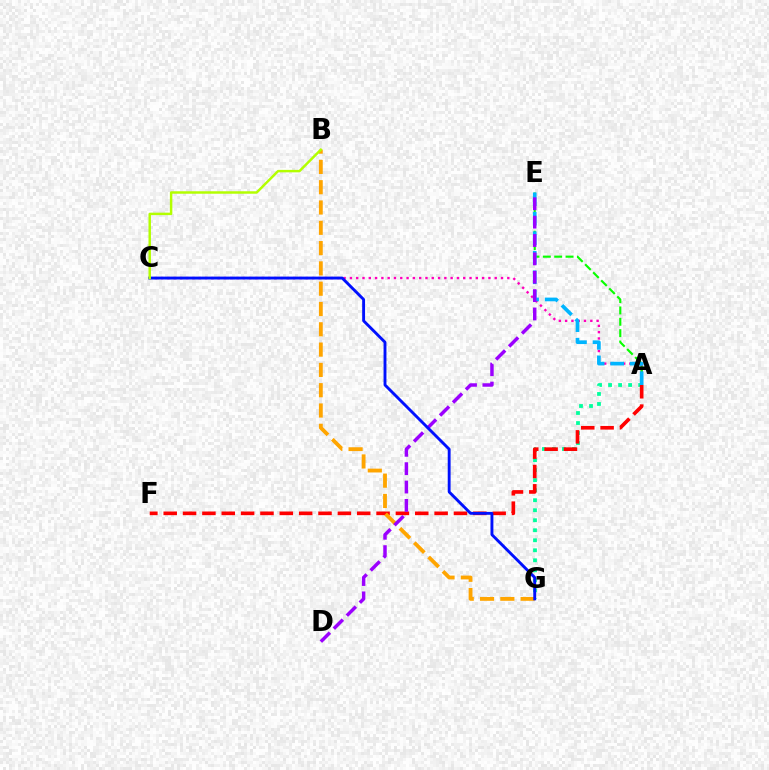{('A', 'C'): [{'color': '#ff00bd', 'line_style': 'dotted', 'thickness': 1.71}], ('A', 'G'): [{'color': '#00ff9d', 'line_style': 'dotted', 'thickness': 2.72}], ('A', 'E'): [{'color': '#08ff00', 'line_style': 'dashed', 'thickness': 1.54}, {'color': '#00b5ff', 'line_style': 'dashed', 'thickness': 2.65}], ('A', 'F'): [{'color': '#ff0000', 'line_style': 'dashed', 'thickness': 2.63}], ('B', 'G'): [{'color': '#ffa500', 'line_style': 'dashed', 'thickness': 2.76}], ('D', 'E'): [{'color': '#9b00ff', 'line_style': 'dashed', 'thickness': 2.49}], ('C', 'G'): [{'color': '#0010ff', 'line_style': 'solid', 'thickness': 2.07}], ('B', 'C'): [{'color': '#b3ff00', 'line_style': 'solid', 'thickness': 1.77}]}